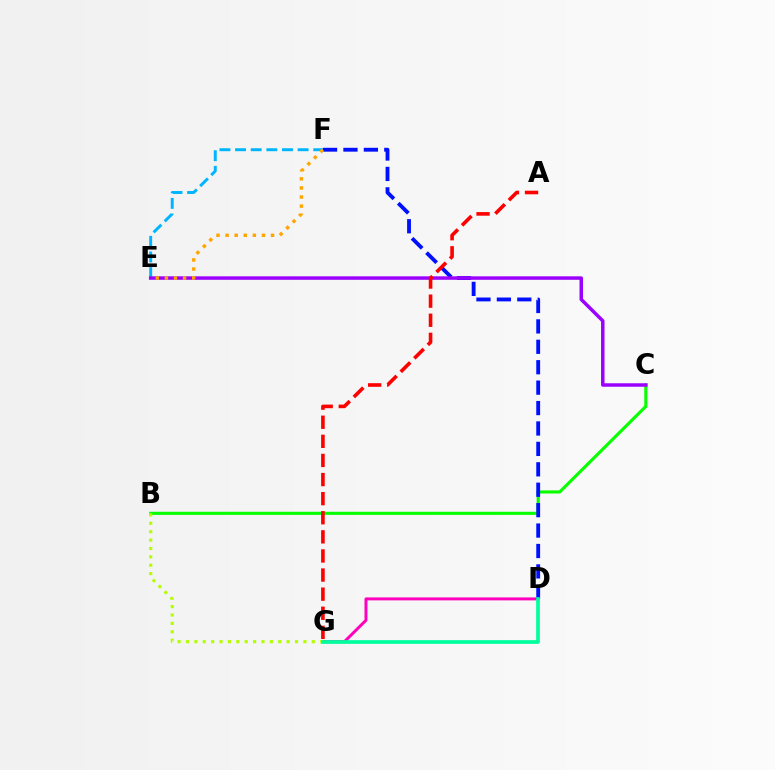{('E', 'F'): [{'color': '#00b5ff', 'line_style': 'dashed', 'thickness': 2.12}, {'color': '#ffa500', 'line_style': 'dotted', 'thickness': 2.47}], ('D', 'G'): [{'color': '#ff00bd', 'line_style': 'solid', 'thickness': 2.14}, {'color': '#00ff9d', 'line_style': 'solid', 'thickness': 2.66}], ('B', 'C'): [{'color': '#08ff00', 'line_style': 'solid', 'thickness': 2.24}], ('D', 'F'): [{'color': '#0010ff', 'line_style': 'dashed', 'thickness': 2.77}], ('B', 'G'): [{'color': '#b3ff00', 'line_style': 'dotted', 'thickness': 2.28}], ('C', 'E'): [{'color': '#9b00ff', 'line_style': 'solid', 'thickness': 2.5}], ('A', 'G'): [{'color': '#ff0000', 'line_style': 'dashed', 'thickness': 2.59}]}